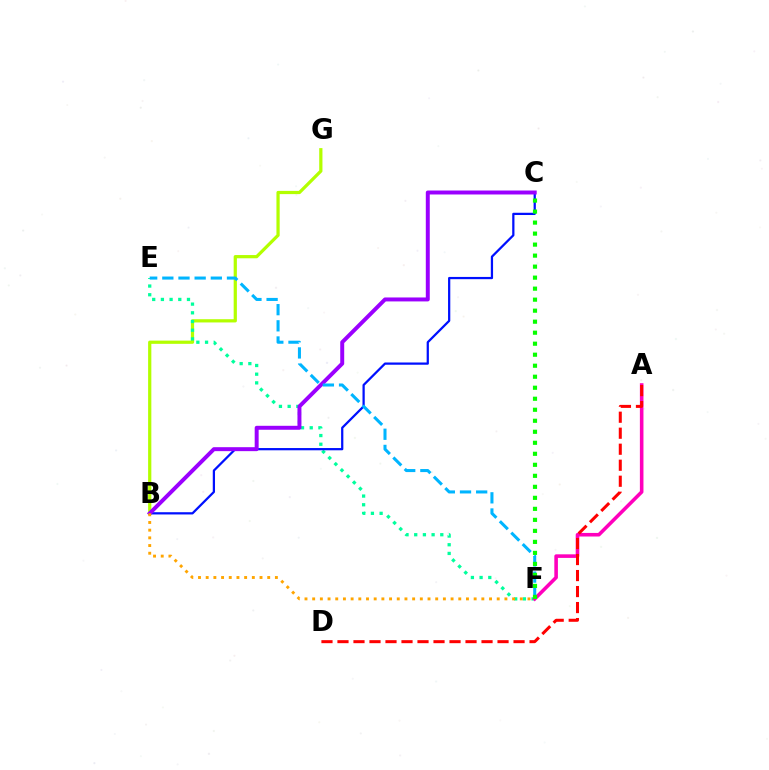{('B', 'G'): [{'color': '#b3ff00', 'line_style': 'solid', 'thickness': 2.32}], ('E', 'F'): [{'color': '#00ff9d', 'line_style': 'dotted', 'thickness': 2.36}, {'color': '#00b5ff', 'line_style': 'dashed', 'thickness': 2.2}], ('B', 'C'): [{'color': '#0010ff', 'line_style': 'solid', 'thickness': 1.62}, {'color': '#9b00ff', 'line_style': 'solid', 'thickness': 2.85}], ('A', 'F'): [{'color': '#ff00bd', 'line_style': 'solid', 'thickness': 2.58}], ('B', 'F'): [{'color': '#ffa500', 'line_style': 'dotted', 'thickness': 2.09}], ('A', 'D'): [{'color': '#ff0000', 'line_style': 'dashed', 'thickness': 2.17}], ('C', 'F'): [{'color': '#08ff00', 'line_style': 'dotted', 'thickness': 2.99}]}